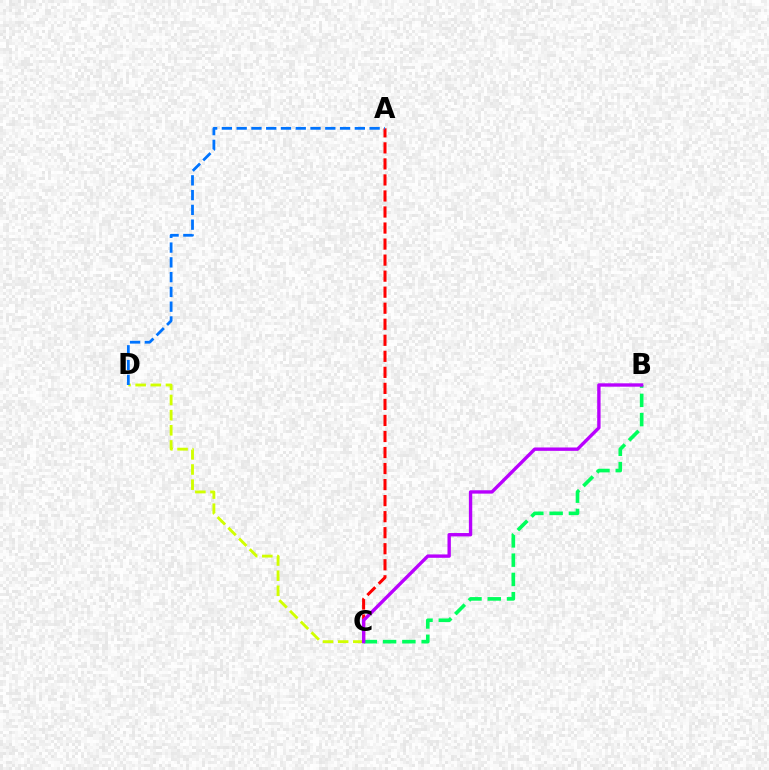{('A', 'C'): [{'color': '#ff0000', 'line_style': 'dashed', 'thickness': 2.18}], ('B', 'C'): [{'color': '#00ff5c', 'line_style': 'dashed', 'thickness': 2.62}, {'color': '#b900ff', 'line_style': 'solid', 'thickness': 2.43}], ('C', 'D'): [{'color': '#d1ff00', 'line_style': 'dashed', 'thickness': 2.06}], ('A', 'D'): [{'color': '#0074ff', 'line_style': 'dashed', 'thickness': 2.01}]}